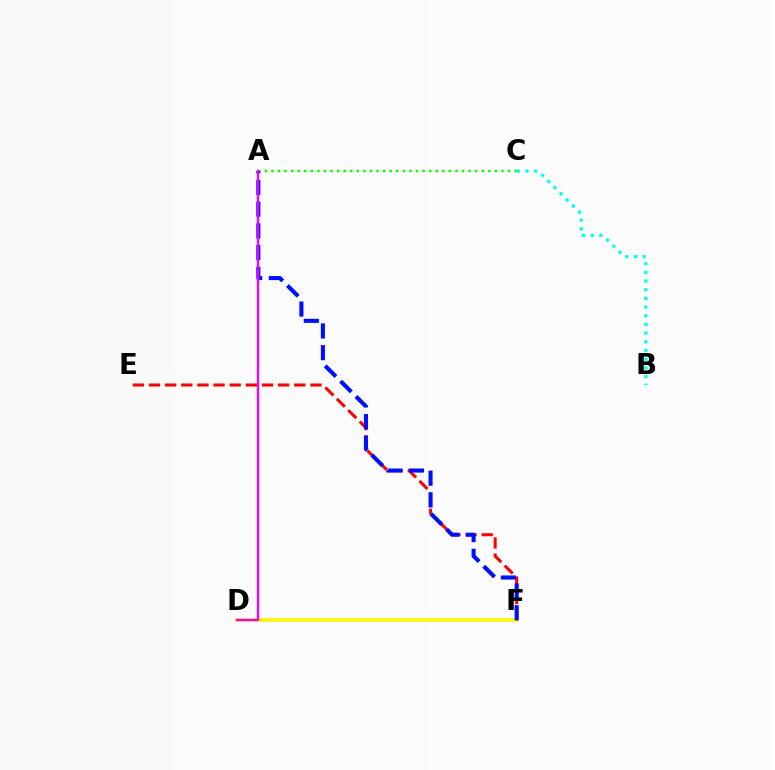{('A', 'C'): [{'color': '#08ff00', 'line_style': 'dotted', 'thickness': 1.79}], ('D', 'F'): [{'color': '#fcf500', 'line_style': 'solid', 'thickness': 2.56}], ('E', 'F'): [{'color': '#ff0000', 'line_style': 'dashed', 'thickness': 2.19}], ('B', 'C'): [{'color': '#00fff6', 'line_style': 'dotted', 'thickness': 2.36}], ('A', 'F'): [{'color': '#0010ff', 'line_style': 'dashed', 'thickness': 2.95}], ('A', 'D'): [{'color': '#ee00ff', 'line_style': 'solid', 'thickness': 1.71}]}